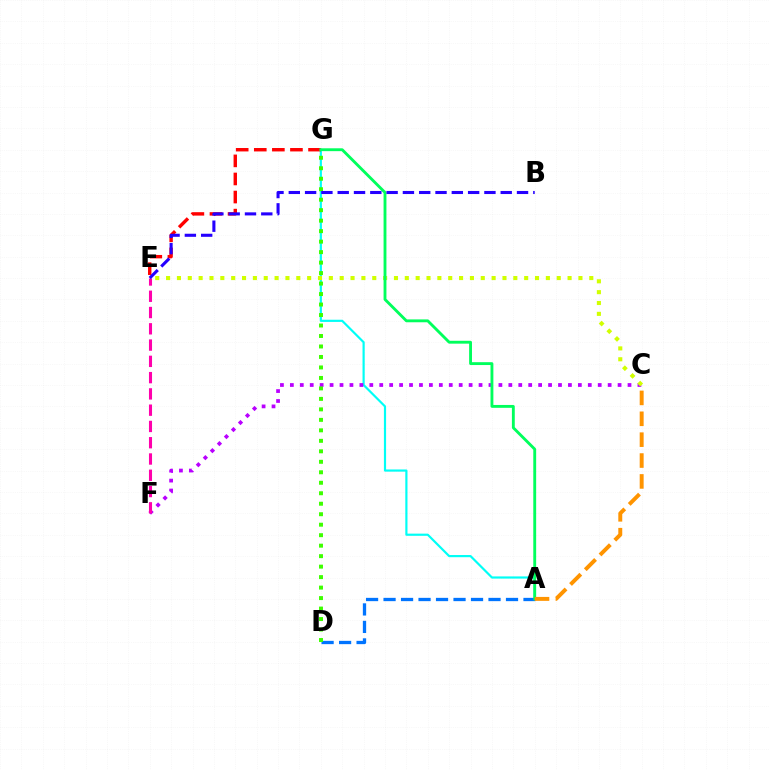{('A', 'G'): [{'color': '#00fff6', 'line_style': 'solid', 'thickness': 1.57}, {'color': '#00ff5c', 'line_style': 'solid', 'thickness': 2.06}], ('A', 'D'): [{'color': '#0074ff', 'line_style': 'dashed', 'thickness': 2.38}], ('C', 'F'): [{'color': '#b900ff', 'line_style': 'dotted', 'thickness': 2.7}], ('C', 'E'): [{'color': '#d1ff00', 'line_style': 'dotted', 'thickness': 2.95}], ('E', 'G'): [{'color': '#ff0000', 'line_style': 'dashed', 'thickness': 2.46}], ('A', 'C'): [{'color': '#ff9400', 'line_style': 'dashed', 'thickness': 2.84}], ('E', 'F'): [{'color': '#ff00ac', 'line_style': 'dashed', 'thickness': 2.21}], ('D', 'G'): [{'color': '#3dff00', 'line_style': 'dotted', 'thickness': 2.85}], ('B', 'E'): [{'color': '#2500ff', 'line_style': 'dashed', 'thickness': 2.21}]}